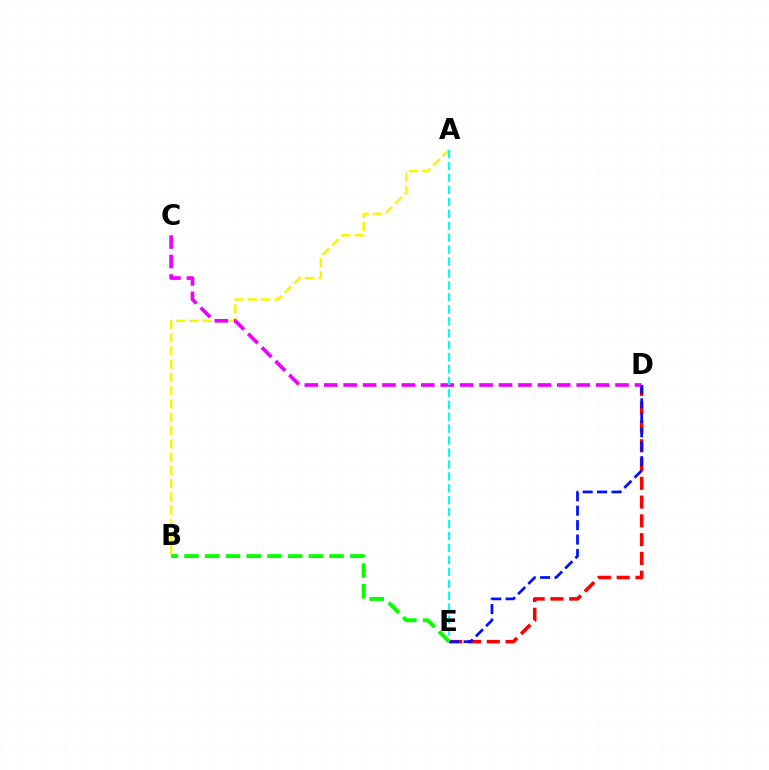{('D', 'E'): [{'color': '#ff0000', 'line_style': 'dashed', 'thickness': 2.55}, {'color': '#0010ff', 'line_style': 'dashed', 'thickness': 1.96}], ('A', 'B'): [{'color': '#fcf500', 'line_style': 'dashed', 'thickness': 1.8}], ('C', 'D'): [{'color': '#ee00ff', 'line_style': 'dashed', 'thickness': 2.64}], ('A', 'E'): [{'color': '#00fff6', 'line_style': 'dashed', 'thickness': 1.62}], ('B', 'E'): [{'color': '#08ff00', 'line_style': 'dashed', 'thickness': 2.82}]}